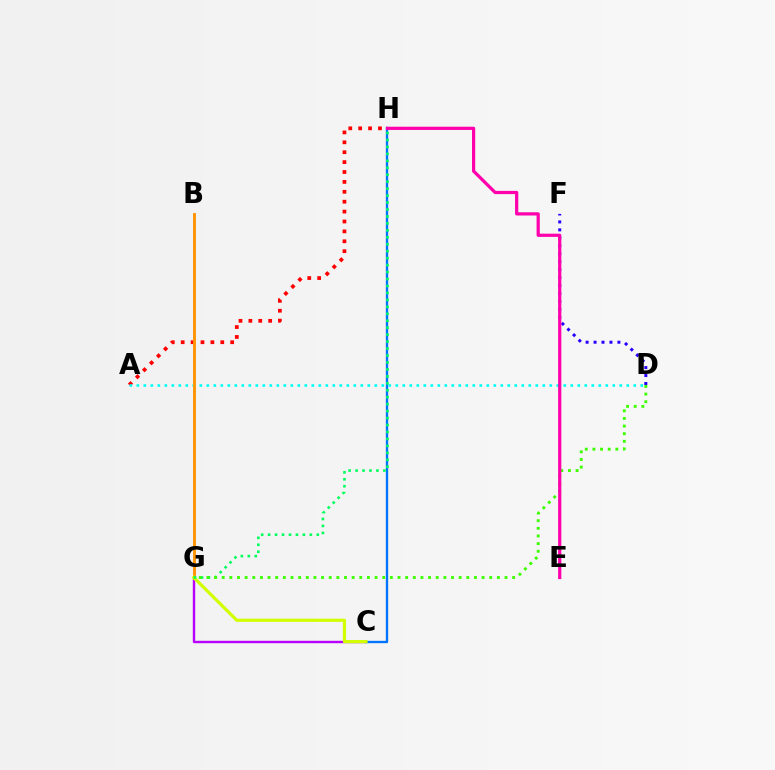{('C', 'G'): [{'color': '#b900ff', 'line_style': 'solid', 'thickness': 1.72}, {'color': '#d1ff00', 'line_style': 'solid', 'thickness': 2.3}], ('D', 'F'): [{'color': '#2500ff', 'line_style': 'dotted', 'thickness': 2.16}], ('A', 'H'): [{'color': '#ff0000', 'line_style': 'dotted', 'thickness': 2.69}], ('C', 'H'): [{'color': '#0074ff', 'line_style': 'solid', 'thickness': 1.69}], ('A', 'D'): [{'color': '#00fff6', 'line_style': 'dotted', 'thickness': 1.9}], ('B', 'G'): [{'color': '#ff9400', 'line_style': 'solid', 'thickness': 2.07}], ('G', 'H'): [{'color': '#00ff5c', 'line_style': 'dotted', 'thickness': 1.89}], ('D', 'G'): [{'color': '#3dff00', 'line_style': 'dotted', 'thickness': 2.08}], ('E', 'H'): [{'color': '#ff00ac', 'line_style': 'solid', 'thickness': 2.31}]}